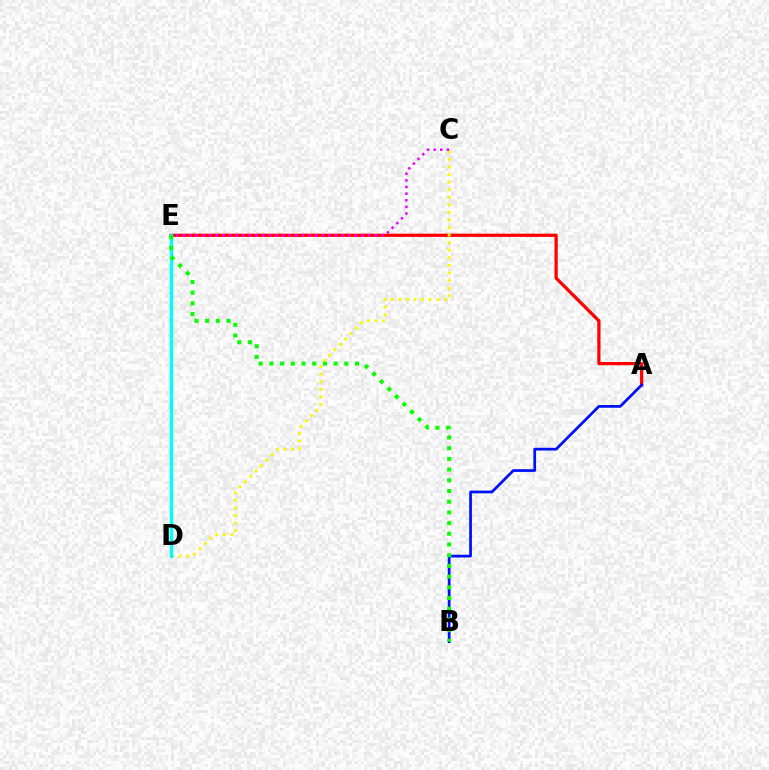{('A', 'E'): [{'color': '#ff0000', 'line_style': 'solid', 'thickness': 2.32}], ('C', 'D'): [{'color': '#fcf500', 'line_style': 'dotted', 'thickness': 2.06}], ('A', 'B'): [{'color': '#0010ff', 'line_style': 'solid', 'thickness': 1.97}], ('D', 'E'): [{'color': '#00fff6', 'line_style': 'solid', 'thickness': 2.46}], ('C', 'E'): [{'color': '#ee00ff', 'line_style': 'dotted', 'thickness': 1.8}], ('B', 'E'): [{'color': '#08ff00', 'line_style': 'dotted', 'thickness': 2.91}]}